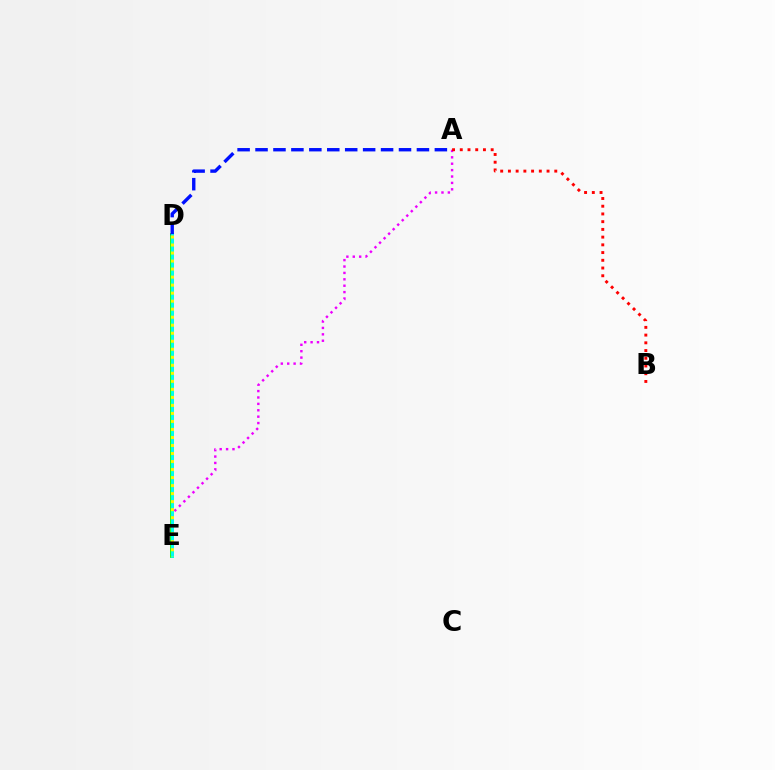{('D', 'E'): [{'color': '#08ff00', 'line_style': 'solid', 'thickness': 2.72}, {'color': '#00fff6', 'line_style': 'solid', 'thickness': 2.04}, {'color': '#fcf500', 'line_style': 'dotted', 'thickness': 2.18}], ('A', 'E'): [{'color': '#ee00ff', 'line_style': 'dotted', 'thickness': 1.74}], ('A', 'D'): [{'color': '#0010ff', 'line_style': 'dashed', 'thickness': 2.44}], ('A', 'B'): [{'color': '#ff0000', 'line_style': 'dotted', 'thickness': 2.1}]}